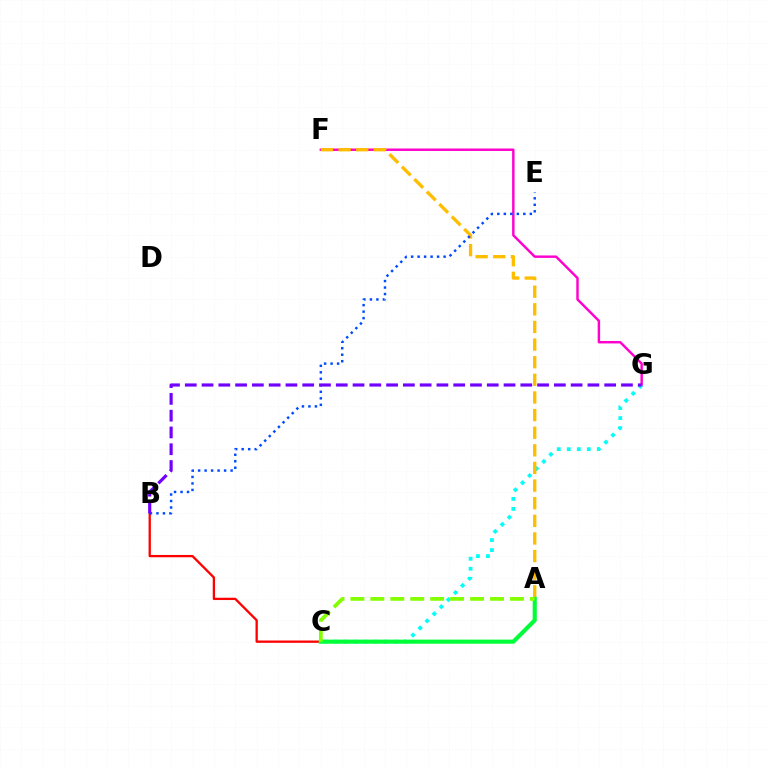{('F', 'G'): [{'color': '#ff00cf', 'line_style': 'solid', 'thickness': 1.75}], ('B', 'C'): [{'color': '#ff0000', 'line_style': 'solid', 'thickness': 1.66}], ('C', 'G'): [{'color': '#00fff6', 'line_style': 'dotted', 'thickness': 2.72}], ('A', 'F'): [{'color': '#ffbd00', 'line_style': 'dashed', 'thickness': 2.39}], ('A', 'C'): [{'color': '#00ff39', 'line_style': 'solid', 'thickness': 2.97}, {'color': '#84ff00', 'line_style': 'dashed', 'thickness': 2.71}], ('B', 'E'): [{'color': '#004bff', 'line_style': 'dotted', 'thickness': 1.76}], ('B', 'G'): [{'color': '#7200ff', 'line_style': 'dashed', 'thickness': 2.28}]}